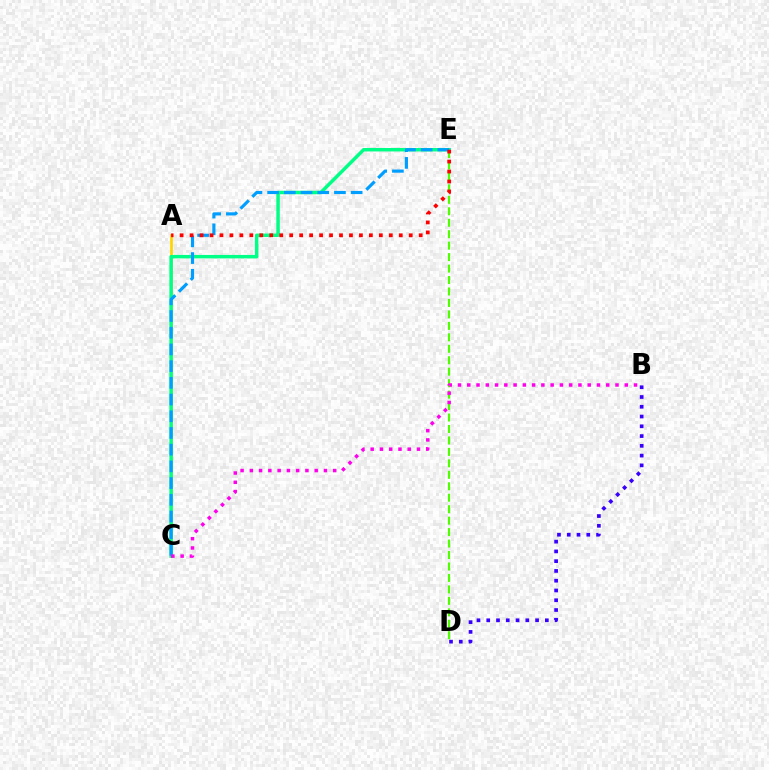{('A', 'C'): [{'color': '#ffd500', 'line_style': 'solid', 'thickness': 1.92}], ('D', 'E'): [{'color': '#4fff00', 'line_style': 'dashed', 'thickness': 1.56}], ('C', 'E'): [{'color': '#00ff86', 'line_style': 'solid', 'thickness': 2.49}, {'color': '#009eff', 'line_style': 'dashed', 'thickness': 2.27}], ('A', 'E'): [{'color': '#ff0000', 'line_style': 'dotted', 'thickness': 2.71}], ('B', 'C'): [{'color': '#ff00ed', 'line_style': 'dotted', 'thickness': 2.52}], ('B', 'D'): [{'color': '#3700ff', 'line_style': 'dotted', 'thickness': 2.65}]}